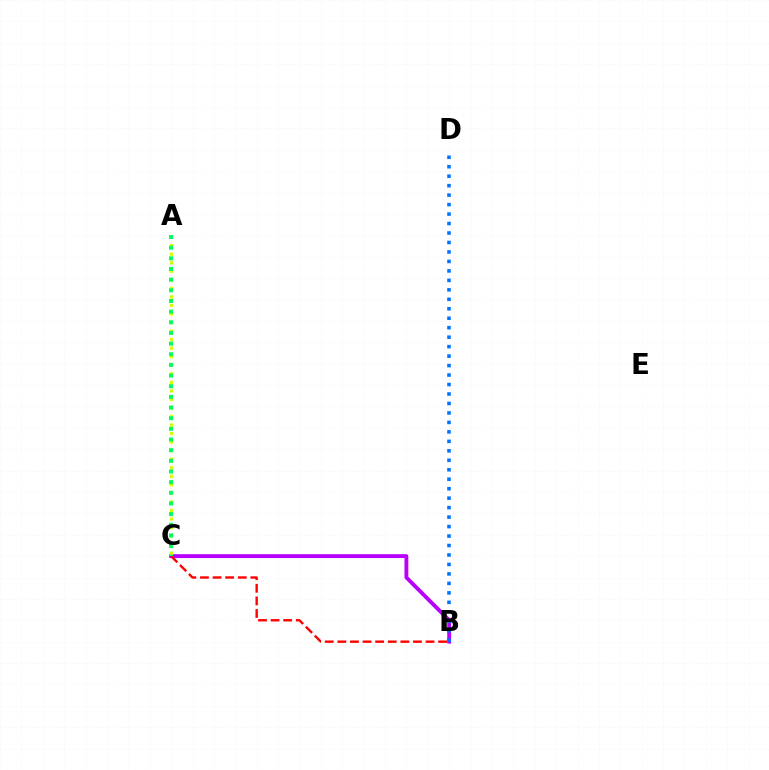{('B', 'C'): [{'color': '#b900ff', 'line_style': 'solid', 'thickness': 2.78}, {'color': '#ff0000', 'line_style': 'dashed', 'thickness': 1.71}], ('A', 'C'): [{'color': '#d1ff00', 'line_style': 'dotted', 'thickness': 2.32}, {'color': '#00ff5c', 'line_style': 'dotted', 'thickness': 2.9}], ('B', 'D'): [{'color': '#0074ff', 'line_style': 'dotted', 'thickness': 2.57}]}